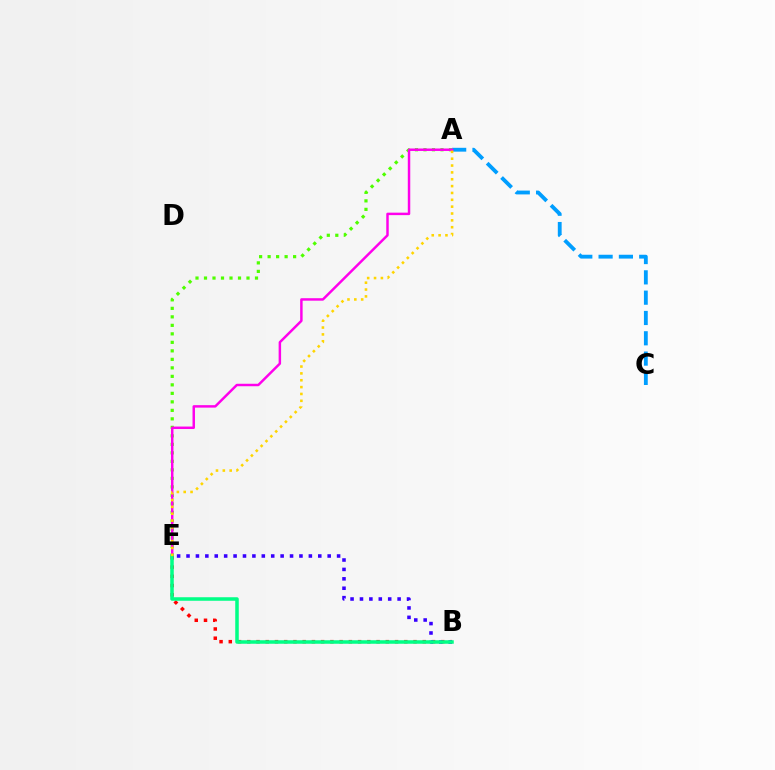{('A', 'E'): [{'color': '#4fff00', 'line_style': 'dotted', 'thickness': 2.31}, {'color': '#ff00ed', 'line_style': 'solid', 'thickness': 1.78}, {'color': '#ffd500', 'line_style': 'dotted', 'thickness': 1.86}], ('A', 'C'): [{'color': '#009eff', 'line_style': 'dashed', 'thickness': 2.76}], ('B', 'E'): [{'color': '#ff0000', 'line_style': 'dotted', 'thickness': 2.51}, {'color': '#3700ff', 'line_style': 'dotted', 'thickness': 2.56}, {'color': '#00ff86', 'line_style': 'solid', 'thickness': 2.54}]}